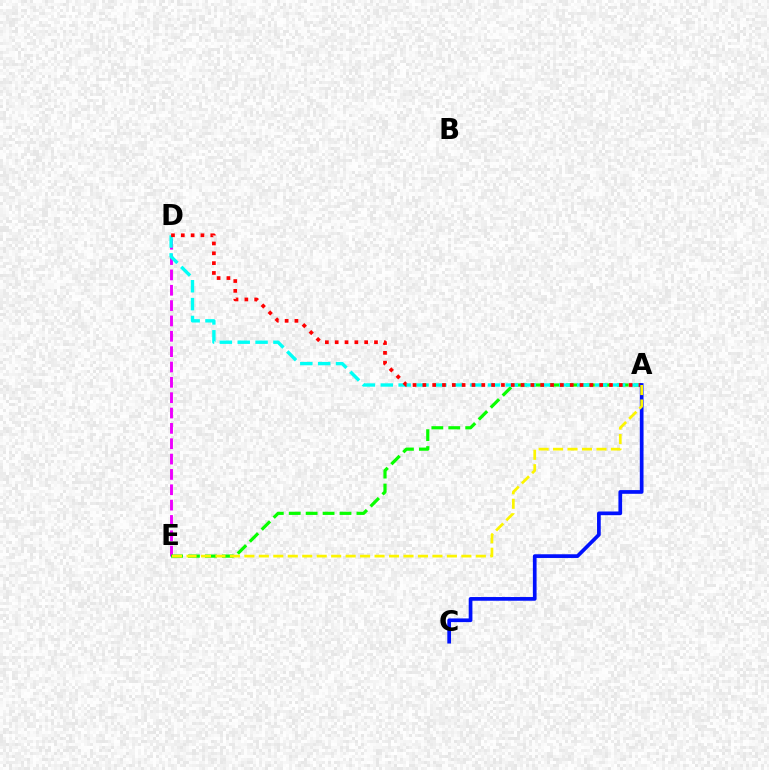{('D', 'E'): [{'color': '#ee00ff', 'line_style': 'dashed', 'thickness': 2.08}], ('A', 'E'): [{'color': '#08ff00', 'line_style': 'dashed', 'thickness': 2.3}, {'color': '#fcf500', 'line_style': 'dashed', 'thickness': 1.97}], ('A', 'D'): [{'color': '#00fff6', 'line_style': 'dashed', 'thickness': 2.43}, {'color': '#ff0000', 'line_style': 'dotted', 'thickness': 2.67}], ('A', 'C'): [{'color': '#0010ff', 'line_style': 'solid', 'thickness': 2.67}]}